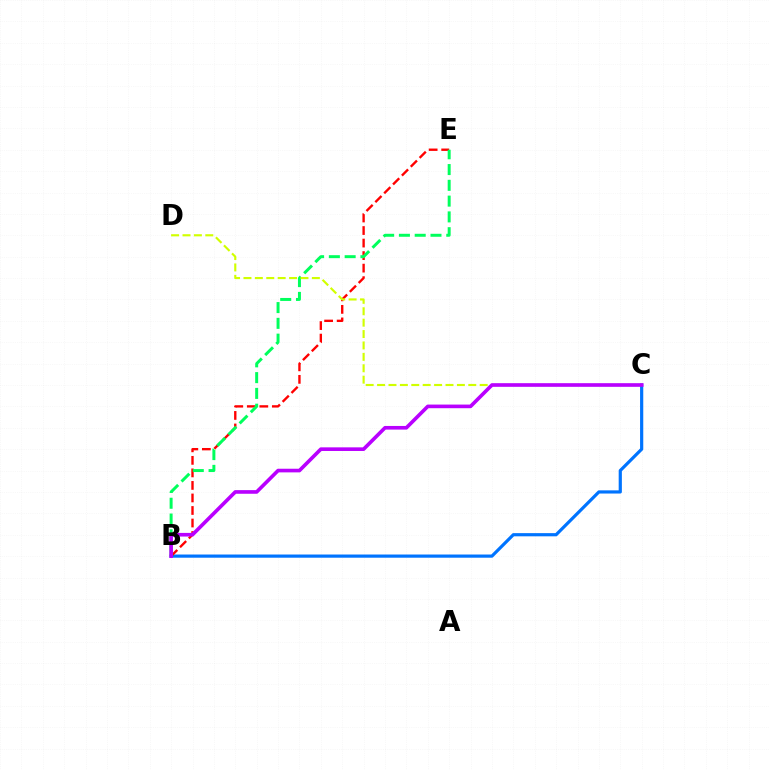{('B', 'C'): [{'color': '#0074ff', 'line_style': 'solid', 'thickness': 2.3}, {'color': '#b900ff', 'line_style': 'solid', 'thickness': 2.62}], ('B', 'E'): [{'color': '#ff0000', 'line_style': 'dashed', 'thickness': 1.7}, {'color': '#00ff5c', 'line_style': 'dashed', 'thickness': 2.14}], ('C', 'D'): [{'color': '#d1ff00', 'line_style': 'dashed', 'thickness': 1.55}]}